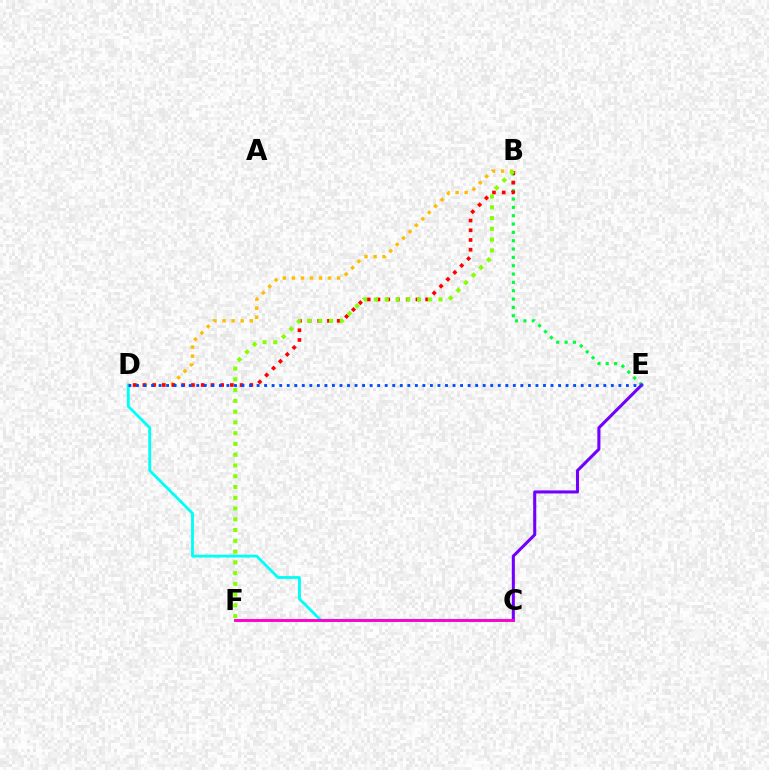{('B', 'E'): [{'color': '#00ff39', 'line_style': 'dotted', 'thickness': 2.27}], ('C', 'D'): [{'color': '#00fff6', 'line_style': 'solid', 'thickness': 2.04}], ('B', 'D'): [{'color': '#ffbd00', 'line_style': 'dotted', 'thickness': 2.46}, {'color': '#ff0000', 'line_style': 'dotted', 'thickness': 2.64}], ('C', 'E'): [{'color': '#7200ff', 'line_style': 'solid', 'thickness': 2.2}], ('C', 'F'): [{'color': '#ff00cf', 'line_style': 'solid', 'thickness': 2.09}], ('B', 'F'): [{'color': '#84ff00', 'line_style': 'dotted', 'thickness': 2.92}], ('D', 'E'): [{'color': '#004bff', 'line_style': 'dotted', 'thickness': 2.05}]}